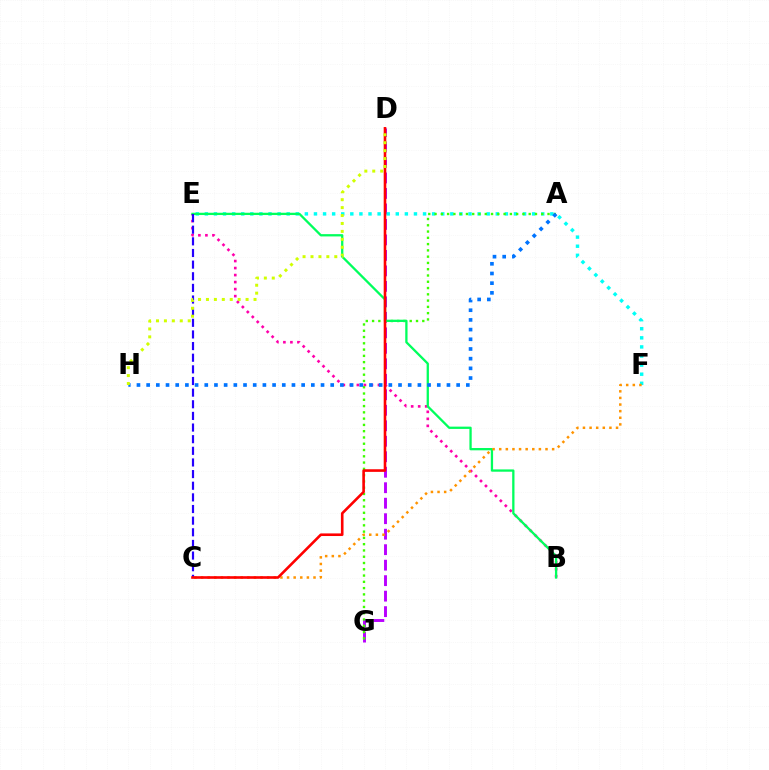{('D', 'G'): [{'color': '#b900ff', 'line_style': 'dashed', 'thickness': 2.1}], ('B', 'E'): [{'color': '#ff00ac', 'line_style': 'dotted', 'thickness': 1.91}, {'color': '#00ff5c', 'line_style': 'solid', 'thickness': 1.65}], ('E', 'F'): [{'color': '#00fff6', 'line_style': 'dotted', 'thickness': 2.47}], ('A', 'G'): [{'color': '#3dff00', 'line_style': 'dotted', 'thickness': 1.71}], ('C', 'F'): [{'color': '#ff9400', 'line_style': 'dotted', 'thickness': 1.8}], ('C', 'E'): [{'color': '#2500ff', 'line_style': 'dashed', 'thickness': 1.58}], ('A', 'H'): [{'color': '#0074ff', 'line_style': 'dotted', 'thickness': 2.63}], ('C', 'D'): [{'color': '#ff0000', 'line_style': 'solid', 'thickness': 1.88}], ('D', 'H'): [{'color': '#d1ff00', 'line_style': 'dotted', 'thickness': 2.15}]}